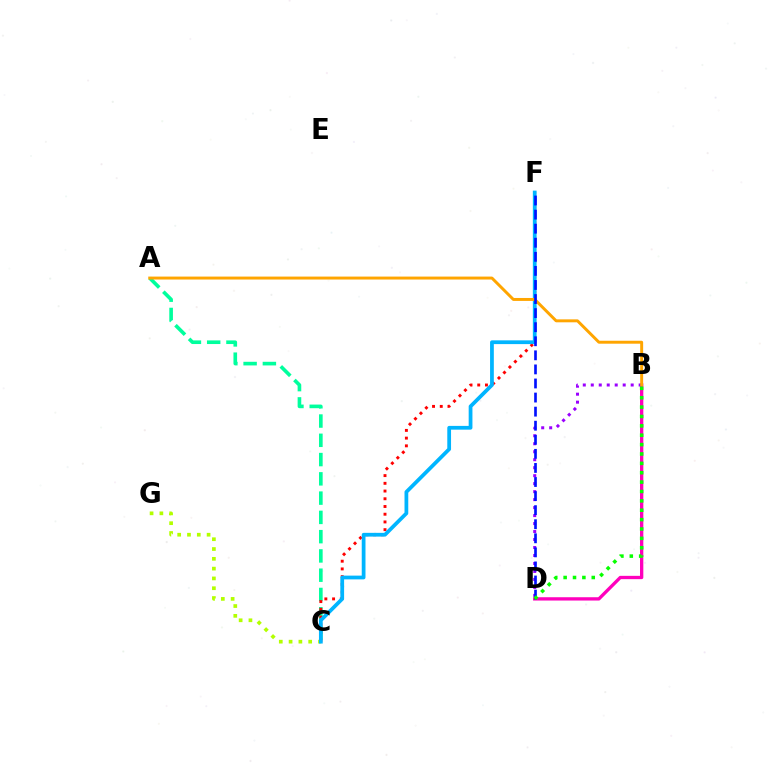{('C', 'G'): [{'color': '#b3ff00', 'line_style': 'dotted', 'thickness': 2.66}], ('A', 'C'): [{'color': '#00ff9d', 'line_style': 'dashed', 'thickness': 2.62}], ('C', 'F'): [{'color': '#ff0000', 'line_style': 'dotted', 'thickness': 2.1}, {'color': '#00b5ff', 'line_style': 'solid', 'thickness': 2.7}], ('B', 'D'): [{'color': '#ff00bd', 'line_style': 'solid', 'thickness': 2.38}, {'color': '#9b00ff', 'line_style': 'dotted', 'thickness': 2.17}, {'color': '#08ff00', 'line_style': 'dotted', 'thickness': 2.55}], ('A', 'B'): [{'color': '#ffa500', 'line_style': 'solid', 'thickness': 2.12}], ('D', 'F'): [{'color': '#0010ff', 'line_style': 'dashed', 'thickness': 1.91}]}